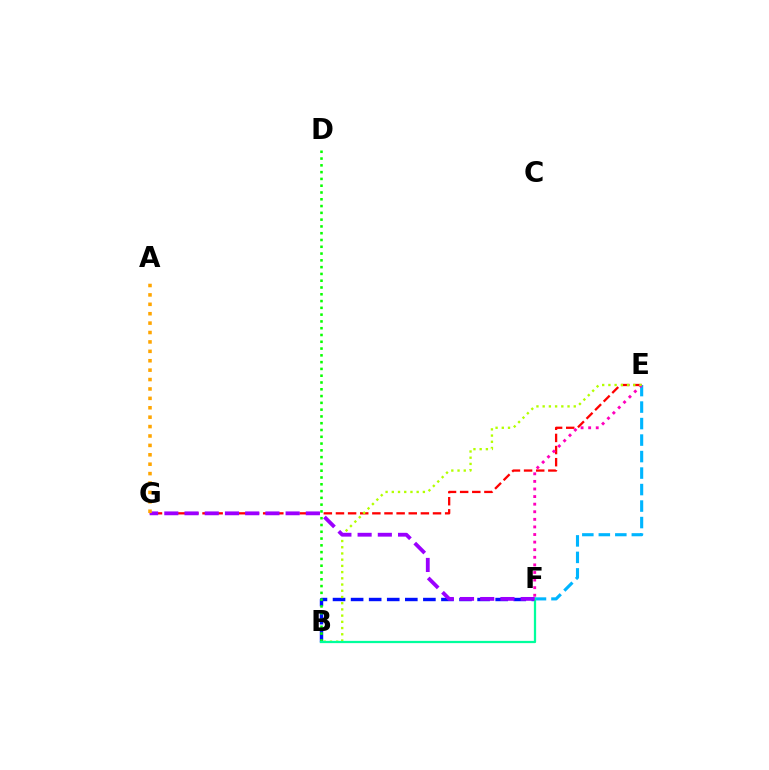{('E', 'G'): [{'color': '#ff0000', 'line_style': 'dashed', 'thickness': 1.65}], ('B', 'F'): [{'color': '#0010ff', 'line_style': 'dashed', 'thickness': 2.46}, {'color': '#00ff9d', 'line_style': 'solid', 'thickness': 1.63}], ('B', 'D'): [{'color': '#08ff00', 'line_style': 'dotted', 'thickness': 1.84}], ('E', 'F'): [{'color': '#00b5ff', 'line_style': 'dashed', 'thickness': 2.24}, {'color': '#ff00bd', 'line_style': 'dotted', 'thickness': 2.06}], ('B', 'E'): [{'color': '#b3ff00', 'line_style': 'dotted', 'thickness': 1.69}], ('F', 'G'): [{'color': '#9b00ff', 'line_style': 'dashed', 'thickness': 2.75}], ('A', 'G'): [{'color': '#ffa500', 'line_style': 'dotted', 'thickness': 2.56}]}